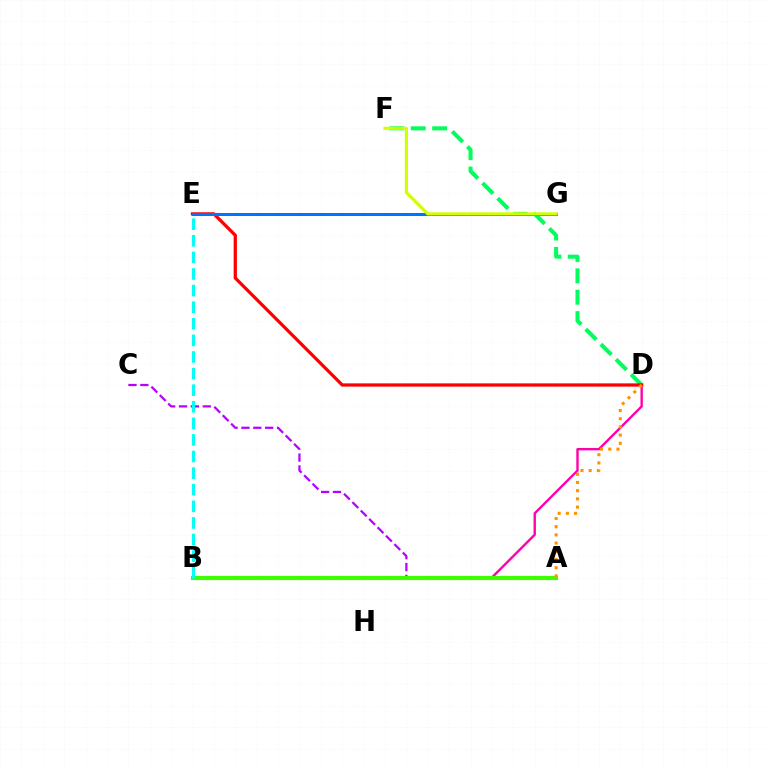{('B', 'D'): [{'color': '#ff00ac', 'line_style': 'solid', 'thickness': 1.72}], ('A', 'B'): [{'color': '#2500ff', 'line_style': 'dotted', 'thickness': 1.88}, {'color': '#3dff00', 'line_style': 'solid', 'thickness': 3.0}], ('A', 'C'): [{'color': '#b900ff', 'line_style': 'dashed', 'thickness': 1.61}], ('D', 'F'): [{'color': '#00ff5c', 'line_style': 'dashed', 'thickness': 2.9}], ('D', 'E'): [{'color': '#ff0000', 'line_style': 'solid', 'thickness': 2.35}], ('E', 'G'): [{'color': '#0074ff', 'line_style': 'solid', 'thickness': 2.16}], ('F', 'G'): [{'color': '#d1ff00', 'line_style': 'solid', 'thickness': 2.26}], ('B', 'E'): [{'color': '#00fff6', 'line_style': 'dashed', 'thickness': 2.25}], ('A', 'D'): [{'color': '#ff9400', 'line_style': 'dotted', 'thickness': 2.23}]}